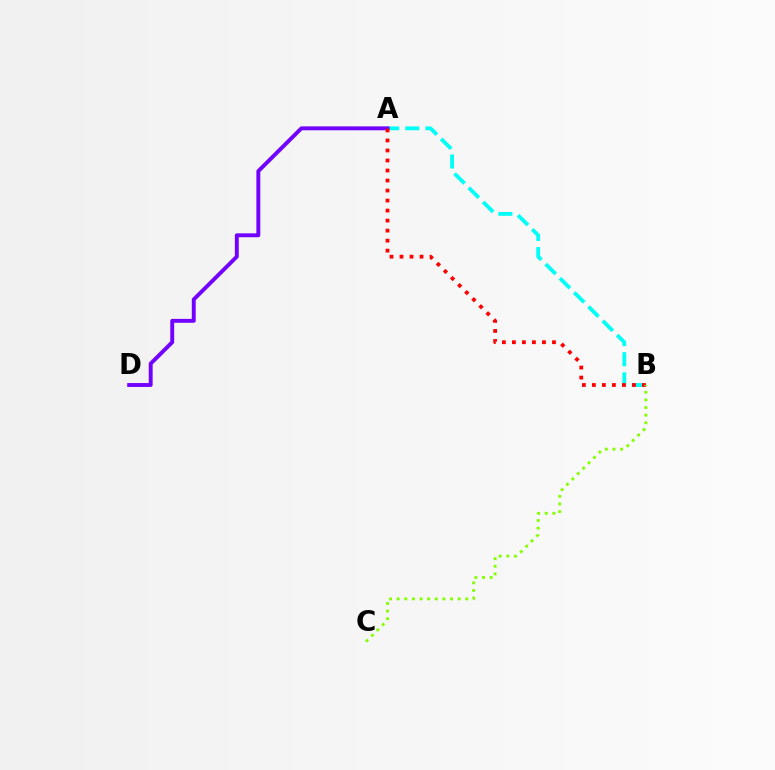{('A', 'B'): [{'color': '#00fff6', 'line_style': 'dashed', 'thickness': 2.74}, {'color': '#ff0000', 'line_style': 'dotted', 'thickness': 2.72}], ('A', 'D'): [{'color': '#7200ff', 'line_style': 'solid', 'thickness': 2.81}], ('B', 'C'): [{'color': '#84ff00', 'line_style': 'dotted', 'thickness': 2.07}]}